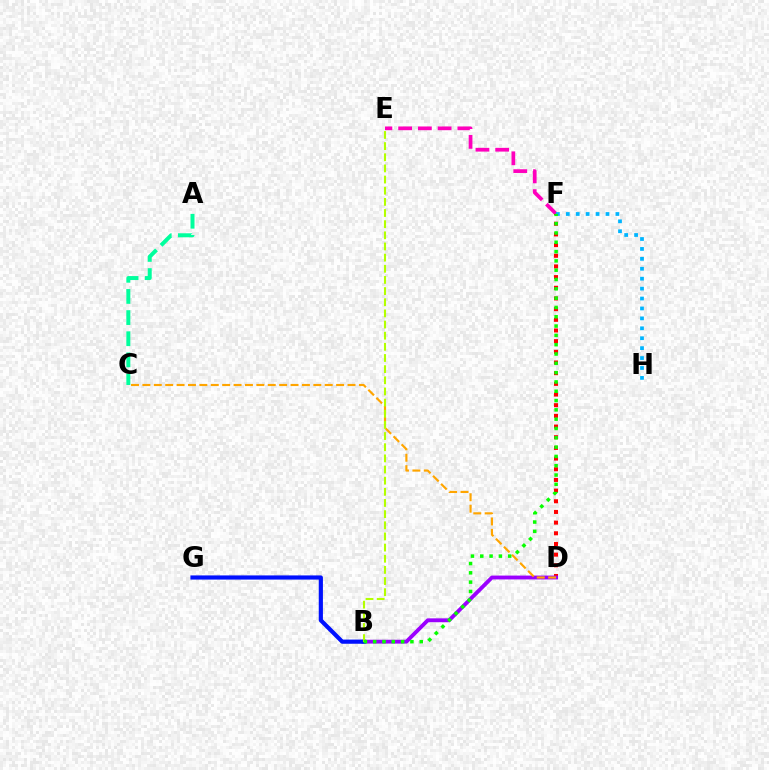{('A', 'C'): [{'color': '#00ff9d', 'line_style': 'dashed', 'thickness': 2.87}], ('E', 'F'): [{'color': '#ff00bd', 'line_style': 'dashed', 'thickness': 2.68}], ('D', 'F'): [{'color': '#ff0000', 'line_style': 'dotted', 'thickness': 2.9}], ('B', 'D'): [{'color': '#9b00ff', 'line_style': 'solid', 'thickness': 2.77}], ('B', 'G'): [{'color': '#0010ff', 'line_style': 'solid', 'thickness': 3.0}], ('F', 'H'): [{'color': '#00b5ff', 'line_style': 'dotted', 'thickness': 2.7}], ('C', 'D'): [{'color': '#ffa500', 'line_style': 'dashed', 'thickness': 1.55}], ('B', 'E'): [{'color': '#b3ff00', 'line_style': 'dashed', 'thickness': 1.52}], ('B', 'F'): [{'color': '#08ff00', 'line_style': 'dotted', 'thickness': 2.53}]}